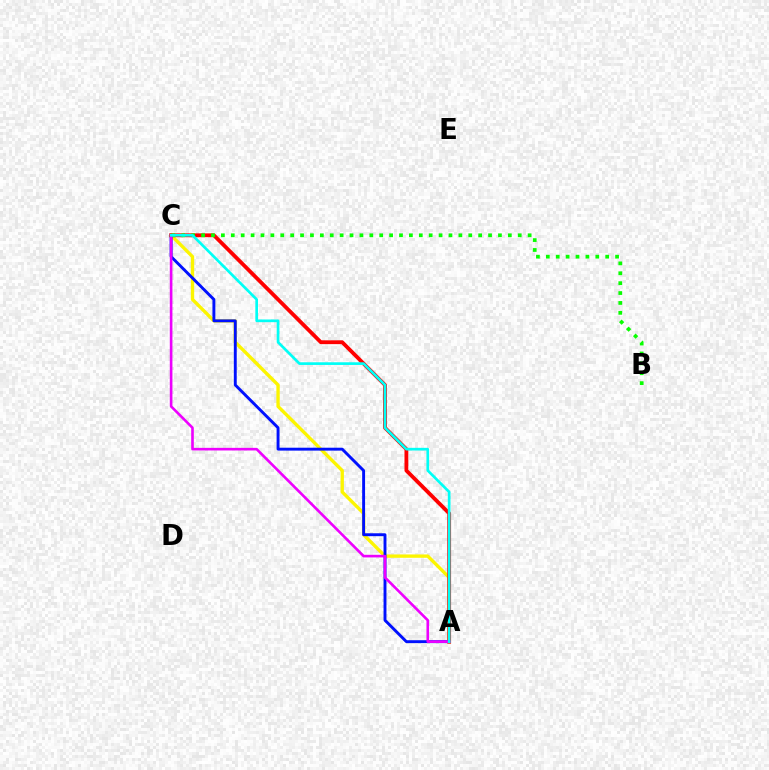{('A', 'C'): [{'color': '#fcf500', 'line_style': 'solid', 'thickness': 2.41}, {'color': '#0010ff', 'line_style': 'solid', 'thickness': 2.09}, {'color': '#ff0000', 'line_style': 'solid', 'thickness': 2.75}, {'color': '#ee00ff', 'line_style': 'solid', 'thickness': 1.89}, {'color': '#00fff6', 'line_style': 'solid', 'thickness': 1.93}], ('B', 'C'): [{'color': '#08ff00', 'line_style': 'dotted', 'thickness': 2.69}]}